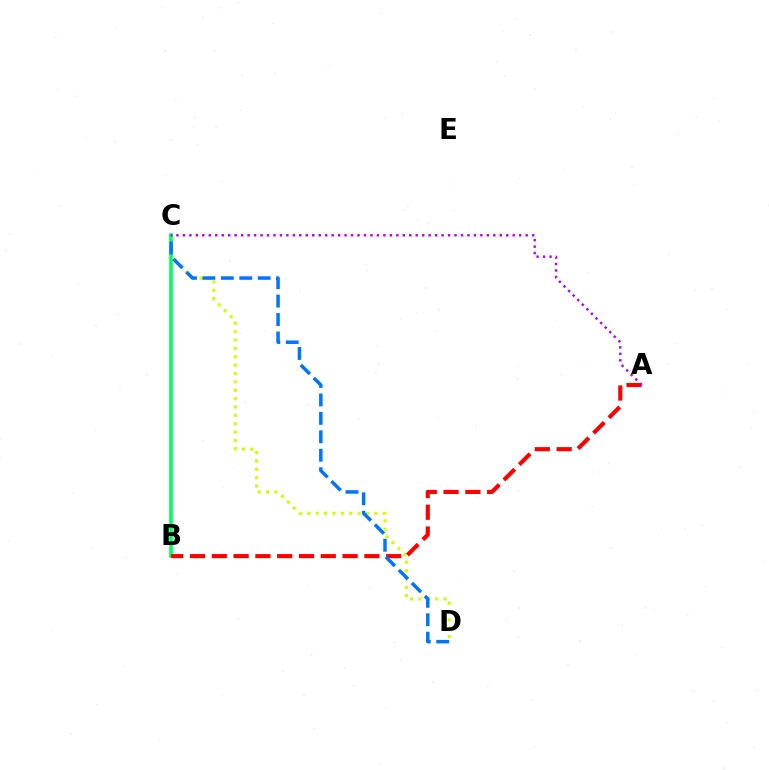{('C', 'D'): [{'color': '#d1ff00', 'line_style': 'dotted', 'thickness': 2.27}, {'color': '#0074ff', 'line_style': 'dashed', 'thickness': 2.51}], ('B', 'C'): [{'color': '#00ff5c', 'line_style': 'solid', 'thickness': 2.62}], ('A', 'B'): [{'color': '#ff0000', 'line_style': 'dashed', 'thickness': 2.96}], ('A', 'C'): [{'color': '#b900ff', 'line_style': 'dotted', 'thickness': 1.76}]}